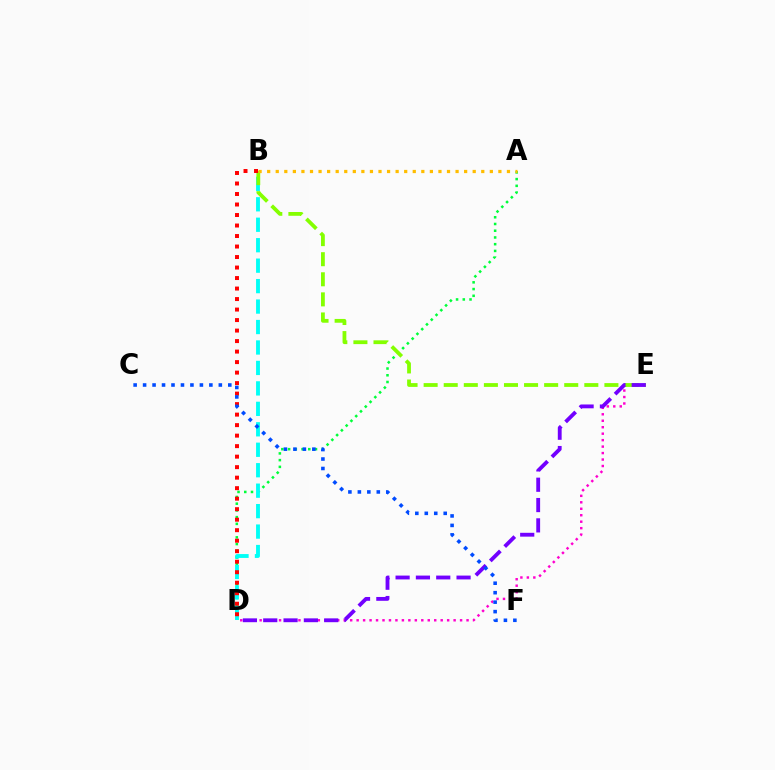{('A', 'D'): [{'color': '#00ff39', 'line_style': 'dotted', 'thickness': 1.83}], ('B', 'D'): [{'color': '#00fff6', 'line_style': 'dashed', 'thickness': 2.78}, {'color': '#ff0000', 'line_style': 'dotted', 'thickness': 2.85}], ('D', 'E'): [{'color': '#ff00cf', 'line_style': 'dotted', 'thickness': 1.76}, {'color': '#7200ff', 'line_style': 'dashed', 'thickness': 2.76}], ('B', 'E'): [{'color': '#84ff00', 'line_style': 'dashed', 'thickness': 2.73}], ('A', 'B'): [{'color': '#ffbd00', 'line_style': 'dotted', 'thickness': 2.33}], ('C', 'F'): [{'color': '#004bff', 'line_style': 'dotted', 'thickness': 2.57}]}